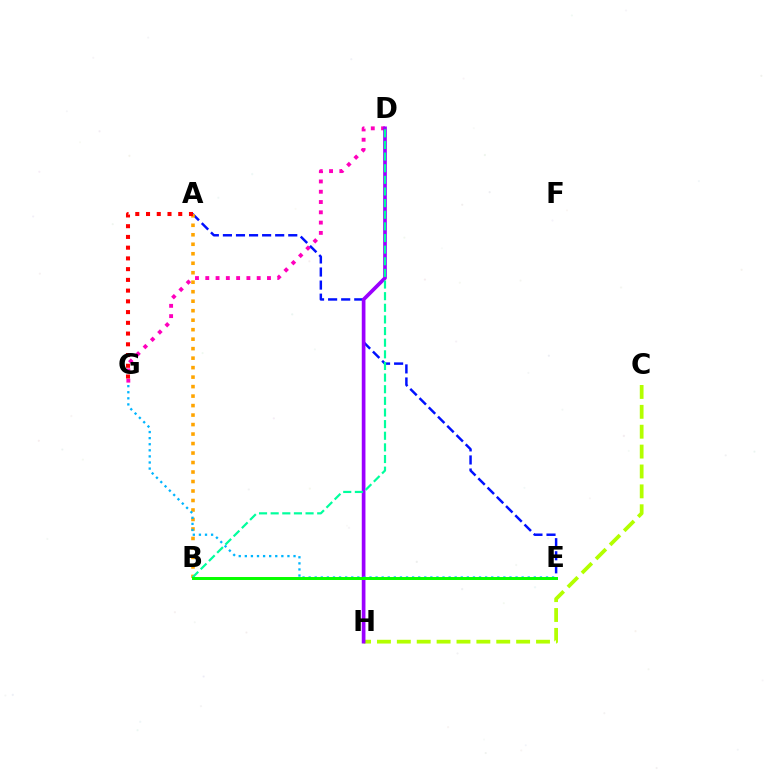{('D', 'G'): [{'color': '#ff00bd', 'line_style': 'dotted', 'thickness': 2.79}], ('A', 'E'): [{'color': '#0010ff', 'line_style': 'dashed', 'thickness': 1.78}], ('C', 'H'): [{'color': '#b3ff00', 'line_style': 'dashed', 'thickness': 2.7}], ('D', 'H'): [{'color': '#9b00ff', 'line_style': 'solid', 'thickness': 2.65}], ('A', 'B'): [{'color': '#ffa500', 'line_style': 'dotted', 'thickness': 2.58}], ('B', 'D'): [{'color': '#00ff9d', 'line_style': 'dashed', 'thickness': 1.58}], ('E', 'G'): [{'color': '#00b5ff', 'line_style': 'dotted', 'thickness': 1.65}], ('B', 'E'): [{'color': '#08ff00', 'line_style': 'solid', 'thickness': 2.14}], ('A', 'G'): [{'color': '#ff0000', 'line_style': 'dotted', 'thickness': 2.92}]}